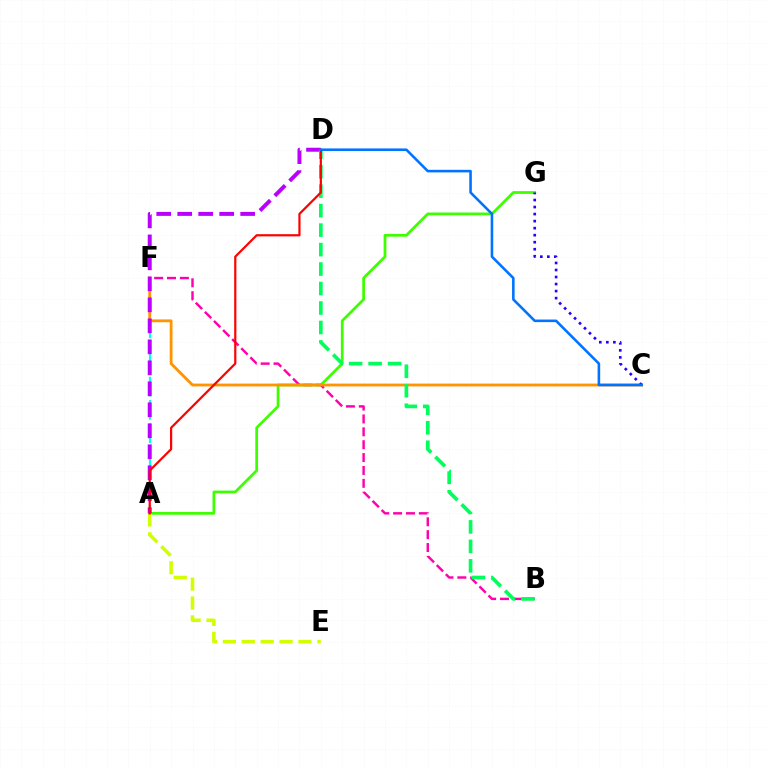{('A', 'G'): [{'color': '#3dff00', 'line_style': 'solid', 'thickness': 1.98}], ('A', 'E'): [{'color': '#d1ff00', 'line_style': 'dashed', 'thickness': 2.57}], ('A', 'F'): [{'color': '#00fff6', 'line_style': 'dashed', 'thickness': 1.58}], ('B', 'F'): [{'color': '#ff00ac', 'line_style': 'dashed', 'thickness': 1.75}], ('C', 'F'): [{'color': '#ff9400', 'line_style': 'solid', 'thickness': 2.03}], ('A', 'D'): [{'color': '#b900ff', 'line_style': 'dashed', 'thickness': 2.85}, {'color': '#ff0000', 'line_style': 'solid', 'thickness': 1.58}], ('B', 'D'): [{'color': '#00ff5c', 'line_style': 'dashed', 'thickness': 2.65}], ('C', 'G'): [{'color': '#2500ff', 'line_style': 'dotted', 'thickness': 1.91}], ('C', 'D'): [{'color': '#0074ff', 'line_style': 'solid', 'thickness': 1.86}]}